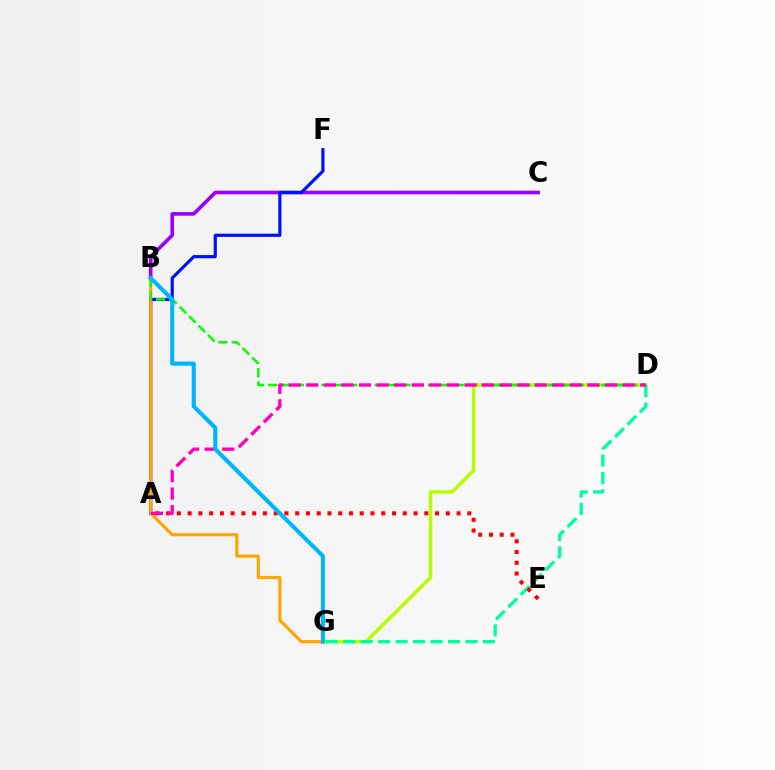{('B', 'C'): [{'color': '#9b00ff', 'line_style': 'solid', 'thickness': 2.61}], ('D', 'G'): [{'color': '#b3ff00', 'line_style': 'solid', 'thickness': 2.48}, {'color': '#00ff9d', 'line_style': 'dashed', 'thickness': 2.37}], ('A', 'F'): [{'color': '#0010ff', 'line_style': 'solid', 'thickness': 2.29}], ('B', 'G'): [{'color': '#ffa500', 'line_style': 'solid', 'thickness': 2.25}, {'color': '#00b5ff', 'line_style': 'solid', 'thickness': 2.93}], ('B', 'D'): [{'color': '#08ff00', 'line_style': 'dashed', 'thickness': 1.81}], ('A', 'E'): [{'color': '#ff0000', 'line_style': 'dotted', 'thickness': 2.92}], ('A', 'D'): [{'color': '#ff00bd', 'line_style': 'dashed', 'thickness': 2.39}]}